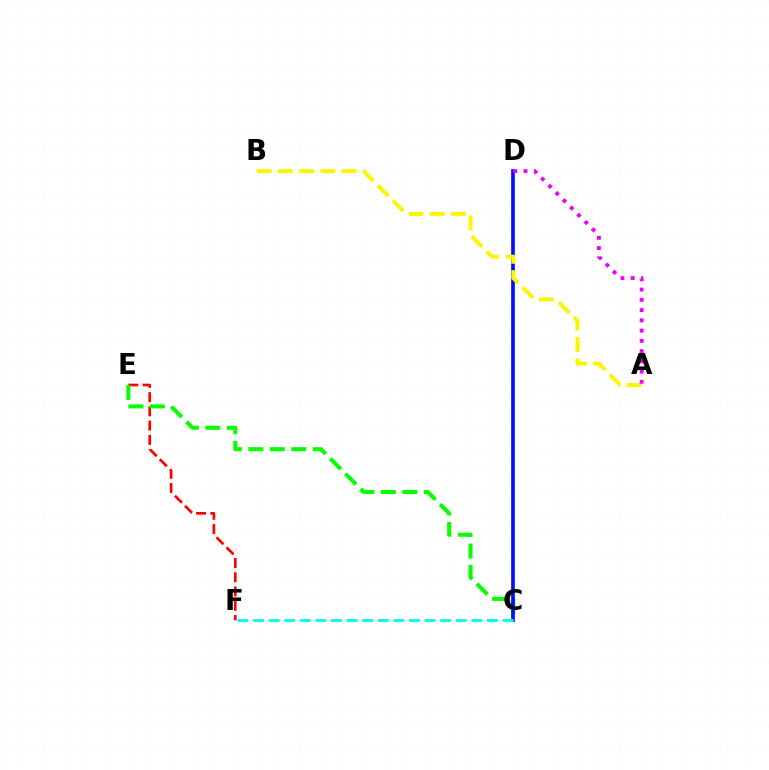{('E', 'F'): [{'color': '#ff0000', 'line_style': 'dashed', 'thickness': 1.94}], ('C', 'E'): [{'color': '#08ff00', 'line_style': 'dashed', 'thickness': 2.91}], ('C', 'D'): [{'color': '#0010ff', 'line_style': 'solid', 'thickness': 2.66}], ('A', 'B'): [{'color': '#fcf500', 'line_style': 'dashed', 'thickness': 2.88}], ('A', 'D'): [{'color': '#ee00ff', 'line_style': 'dotted', 'thickness': 2.79}], ('C', 'F'): [{'color': '#00fff6', 'line_style': 'dashed', 'thickness': 2.12}]}